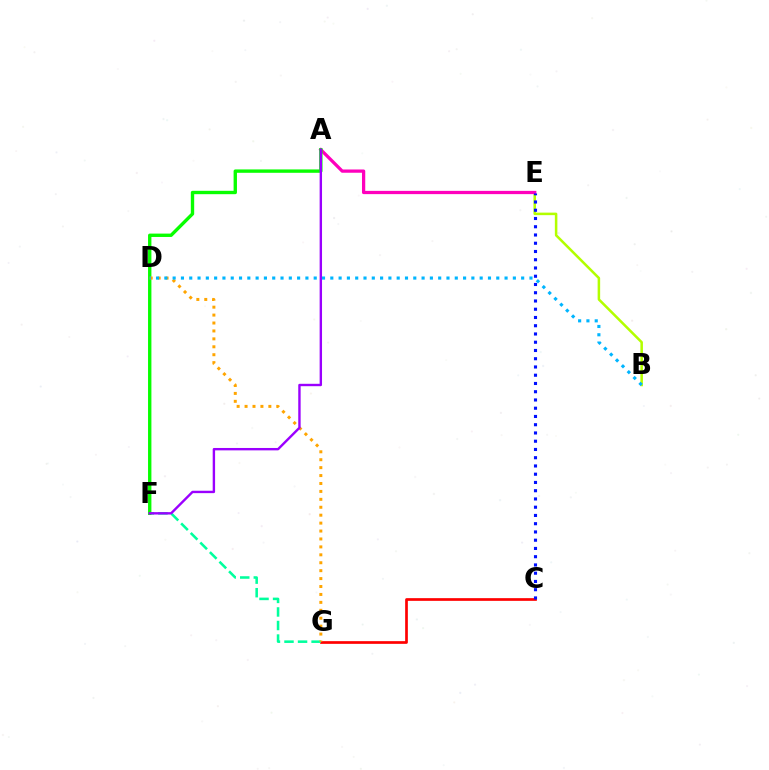{('B', 'E'): [{'color': '#b3ff00', 'line_style': 'solid', 'thickness': 1.82}], ('C', 'G'): [{'color': '#ff0000', 'line_style': 'solid', 'thickness': 1.94}], ('A', 'E'): [{'color': '#ff00bd', 'line_style': 'solid', 'thickness': 2.34}], ('F', 'G'): [{'color': '#00ff9d', 'line_style': 'dashed', 'thickness': 1.84}], ('A', 'F'): [{'color': '#08ff00', 'line_style': 'solid', 'thickness': 2.43}, {'color': '#9b00ff', 'line_style': 'solid', 'thickness': 1.72}], ('C', 'E'): [{'color': '#0010ff', 'line_style': 'dotted', 'thickness': 2.24}], ('D', 'G'): [{'color': '#ffa500', 'line_style': 'dotted', 'thickness': 2.15}], ('B', 'D'): [{'color': '#00b5ff', 'line_style': 'dotted', 'thickness': 2.25}]}